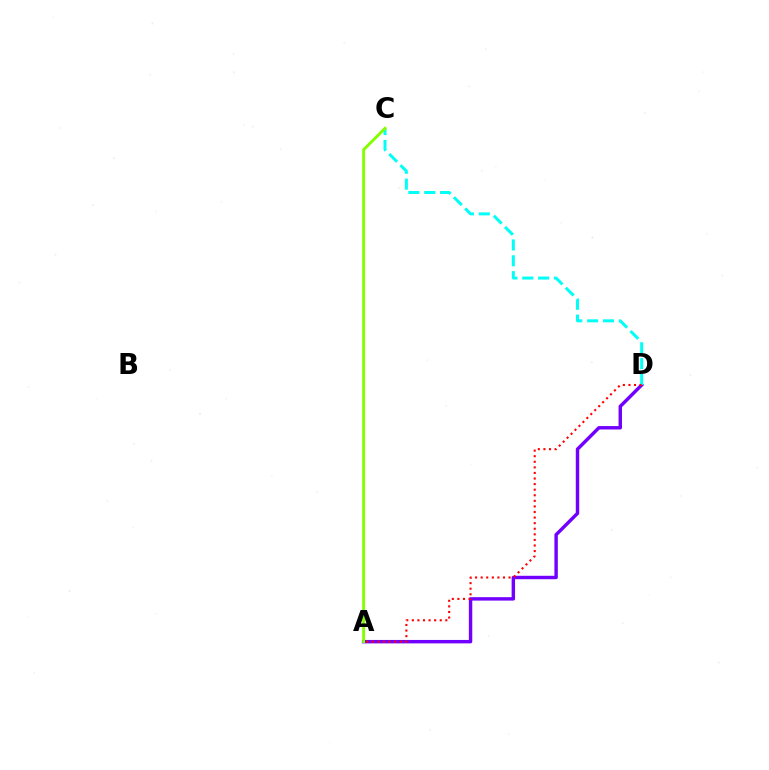{('A', 'D'): [{'color': '#7200ff', 'line_style': 'solid', 'thickness': 2.46}, {'color': '#ff0000', 'line_style': 'dotted', 'thickness': 1.52}], ('C', 'D'): [{'color': '#00fff6', 'line_style': 'dashed', 'thickness': 2.15}], ('A', 'C'): [{'color': '#84ff00', 'line_style': 'solid', 'thickness': 2.09}]}